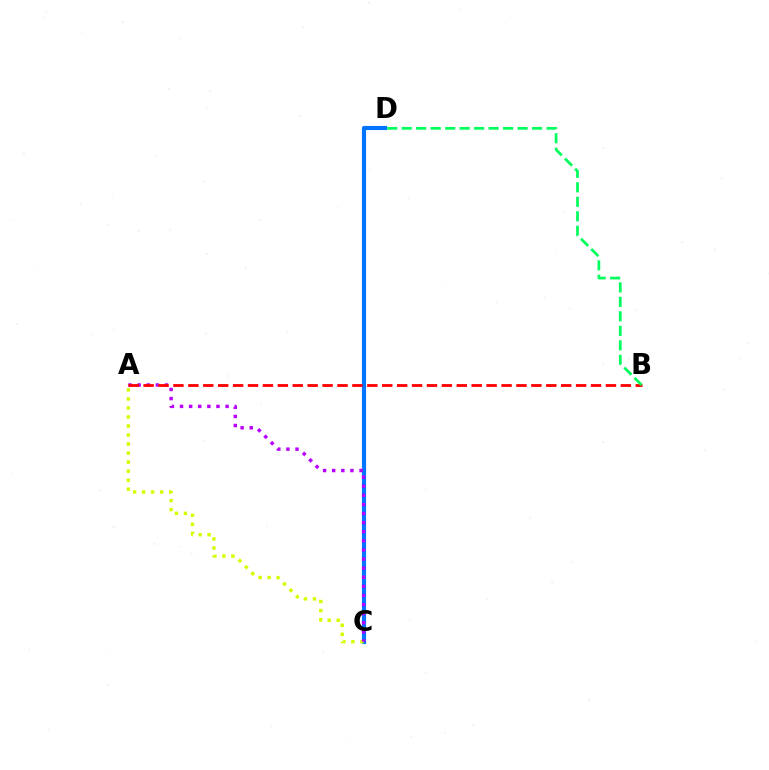{('C', 'D'): [{'color': '#0074ff', 'line_style': 'solid', 'thickness': 2.99}], ('A', 'C'): [{'color': '#d1ff00', 'line_style': 'dotted', 'thickness': 2.45}, {'color': '#b900ff', 'line_style': 'dotted', 'thickness': 2.47}], ('A', 'B'): [{'color': '#ff0000', 'line_style': 'dashed', 'thickness': 2.03}], ('B', 'D'): [{'color': '#00ff5c', 'line_style': 'dashed', 'thickness': 1.97}]}